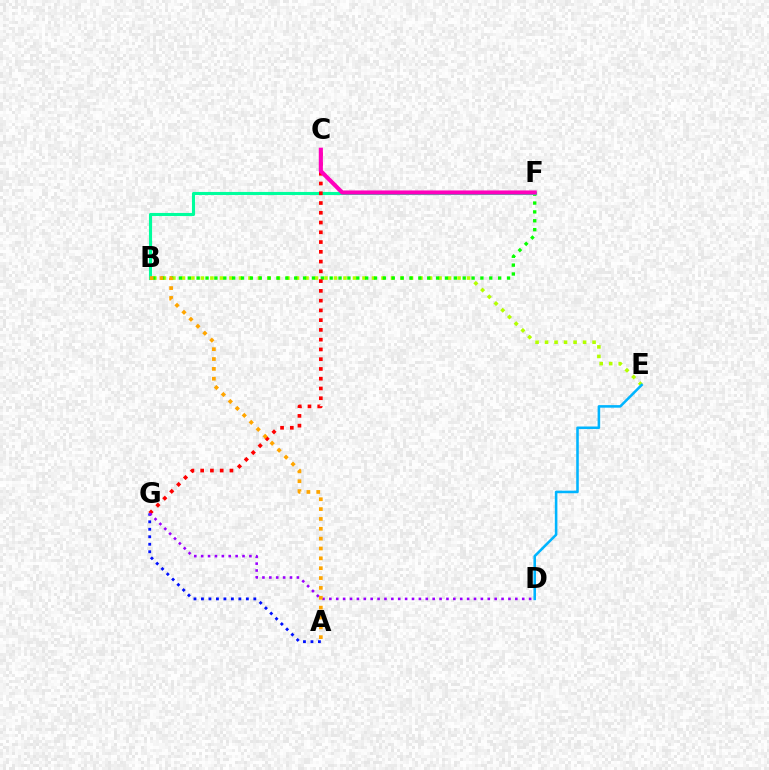{('B', 'E'): [{'color': '#b3ff00', 'line_style': 'dotted', 'thickness': 2.58}], ('B', 'F'): [{'color': '#08ff00', 'line_style': 'dotted', 'thickness': 2.41}, {'color': '#00ff9d', 'line_style': 'solid', 'thickness': 2.23}], ('D', 'E'): [{'color': '#00b5ff', 'line_style': 'solid', 'thickness': 1.84}], ('C', 'G'): [{'color': '#ff0000', 'line_style': 'dotted', 'thickness': 2.65}], ('A', 'G'): [{'color': '#0010ff', 'line_style': 'dotted', 'thickness': 2.03}], ('D', 'G'): [{'color': '#9b00ff', 'line_style': 'dotted', 'thickness': 1.87}], ('C', 'F'): [{'color': '#ff00bd', 'line_style': 'solid', 'thickness': 2.96}], ('A', 'B'): [{'color': '#ffa500', 'line_style': 'dotted', 'thickness': 2.68}]}